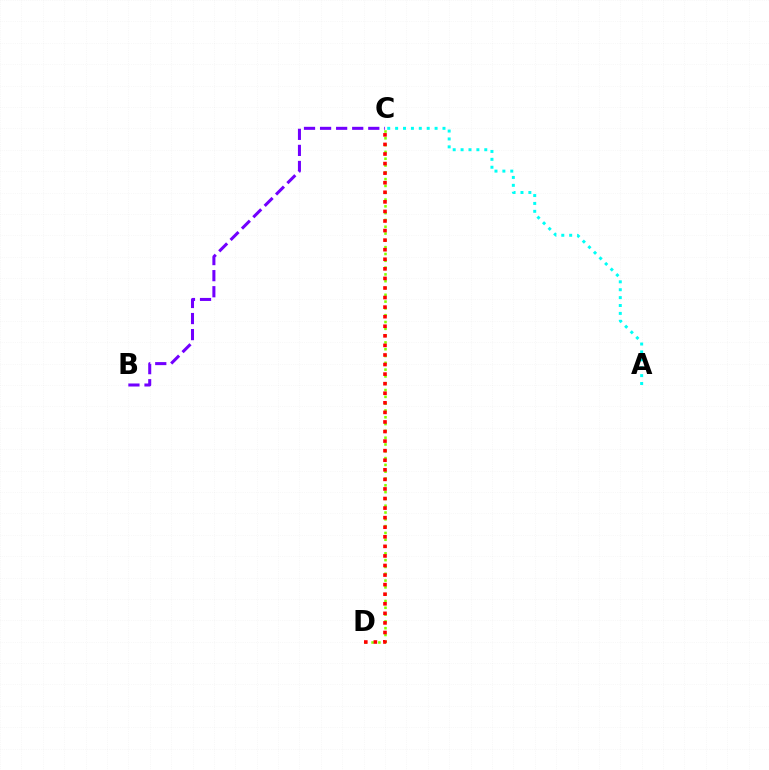{('B', 'C'): [{'color': '#7200ff', 'line_style': 'dashed', 'thickness': 2.18}], ('C', 'D'): [{'color': '#84ff00', 'line_style': 'dotted', 'thickness': 1.85}, {'color': '#ff0000', 'line_style': 'dotted', 'thickness': 2.6}], ('A', 'C'): [{'color': '#00fff6', 'line_style': 'dotted', 'thickness': 2.15}]}